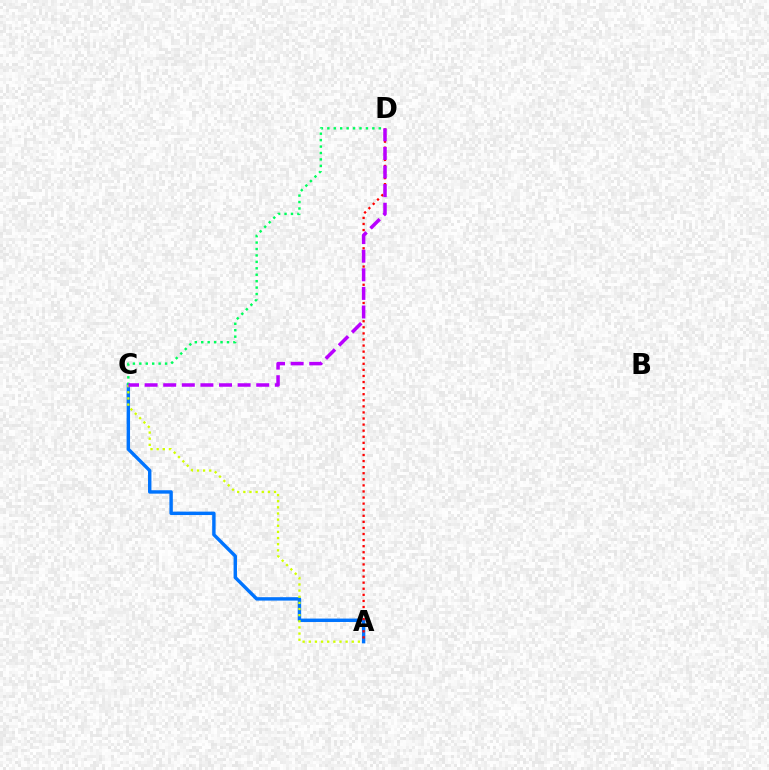{('A', 'C'): [{'color': '#0074ff', 'line_style': 'solid', 'thickness': 2.46}, {'color': '#d1ff00', 'line_style': 'dotted', 'thickness': 1.67}], ('A', 'D'): [{'color': '#ff0000', 'line_style': 'dotted', 'thickness': 1.65}], ('C', 'D'): [{'color': '#00ff5c', 'line_style': 'dotted', 'thickness': 1.75}, {'color': '#b900ff', 'line_style': 'dashed', 'thickness': 2.53}]}